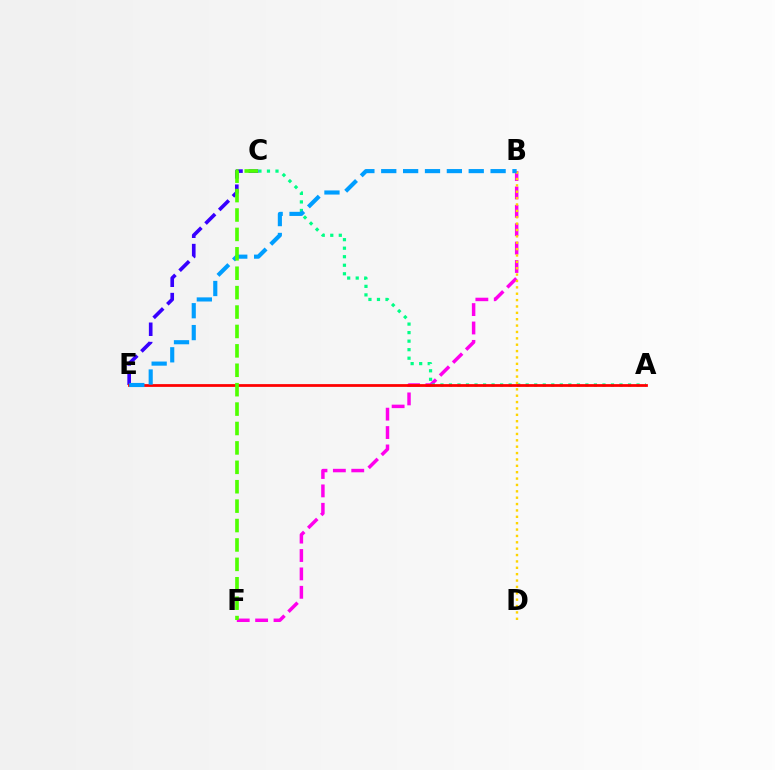{('B', 'F'): [{'color': '#ff00ed', 'line_style': 'dashed', 'thickness': 2.5}], ('A', 'C'): [{'color': '#00ff86', 'line_style': 'dotted', 'thickness': 2.32}], ('B', 'D'): [{'color': '#ffd500', 'line_style': 'dotted', 'thickness': 1.73}], ('C', 'E'): [{'color': '#3700ff', 'line_style': 'dashed', 'thickness': 2.62}], ('A', 'E'): [{'color': '#ff0000', 'line_style': 'solid', 'thickness': 1.99}], ('B', 'E'): [{'color': '#009eff', 'line_style': 'dashed', 'thickness': 2.97}], ('C', 'F'): [{'color': '#4fff00', 'line_style': 'dashed', 'thickness': 2.64}]}